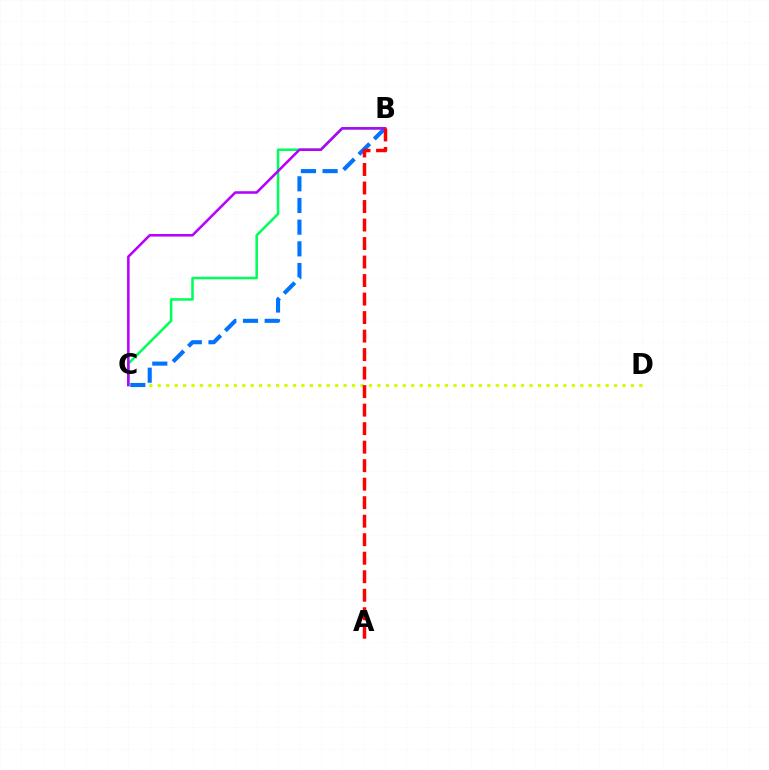{('B', 'C'): [{'color': '#00ff5c', 'line_style': 'solid', 'thickness': 1.83}, {'color': '#0074ff', 'line_style': 'dashed', 'thickness': 2.95}, {'color': '#b900ff', 'line_style': 'solid', 'thickness': 1.84}], ('C', 'D'): [{'color': '#d1ff00', 'line_style': 'dotted', 'thickness': 2.3}], ('A', 'B'): [{'color': '#ff0000', 'line_style': 'dashed', 'thickness': 2.51}]}